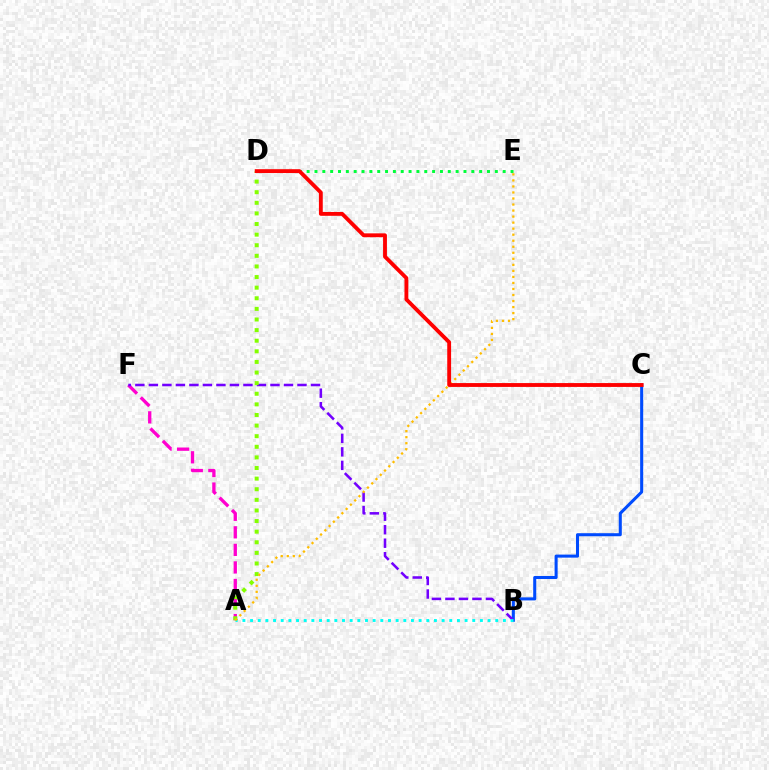{('A', 'F'): [{'color': '#ff00cf', 'line_style': 'dashed', 'thickness': 2.38}], ('D', 'E'): [{'color': '#00ff39', 'line_style': 'dotted', 'thickness': 2.13}], ('B', 'C'): [{'color': '#004bff', 'line_style': 'solid', 'thickness': 2.19}], ('B', 'F'): [{'color': '#7200ff', 'line_style': 'dashed', 'thickness': 1.84}], ('A', 'B'): [{'color': '#00fff6', 'line_style': 'dotted', 'thickness': 2.08}], ('A', 'D'): [{'color': '#84ff00', 'line_style': 'dotted', 'thickness': 2.88}], ('A', 'E'): [{'color': '#ffbd00', 'line_style': 'dotted', 'thickness': 1.64}], ('C', 'D'): [{'color': '#ff0000', 'line_style': 'solid', 'thickness': 2.77}]}